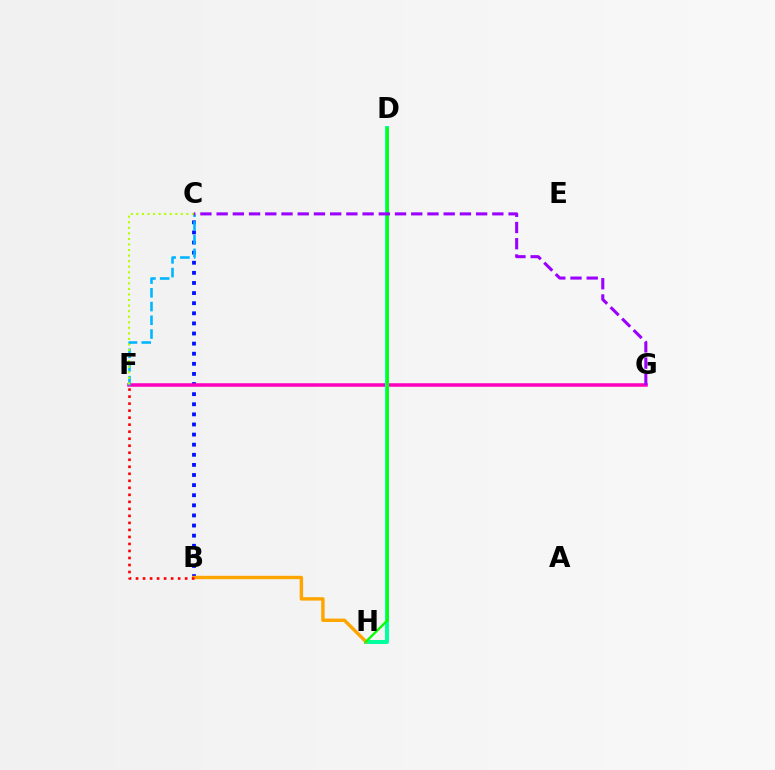{('B', 'C'): [{'color': '#0010ff', 'line_style': 'dotted', 'thickness': 2.75}], ('F', 'G'): [{'color': '#ff00bd', 'line_style': 'solid', 'thickness': 2.55}], ('D', 'H'): [{'color': '#00ff9d', 'line_style': 'solid', 'thickness': 2.84}, {'color': '#08ff00', 'line_style': 'solid', 'thickness': 1.69}], ('C', 'F'): [{'color': '#00b5ff', 'line_style': 'dashed', 'thickness': 1.87}, {'color': '#b3ff00', 'line_style': 'dotted', 'thickness': 1.51}], ('B', 'H'): [{'color': '#ffa500', 'line_style': 'solid', 'thickness': 2.45}], ('B', 'F'): [{'color': '#ff0000', 'line_style': 'dotted', 'thickness': 1.91}], ('C', 'G'): [{'color': '#9b00ff', 'line_style': 'dashed', 'thickness': 2.2}]}